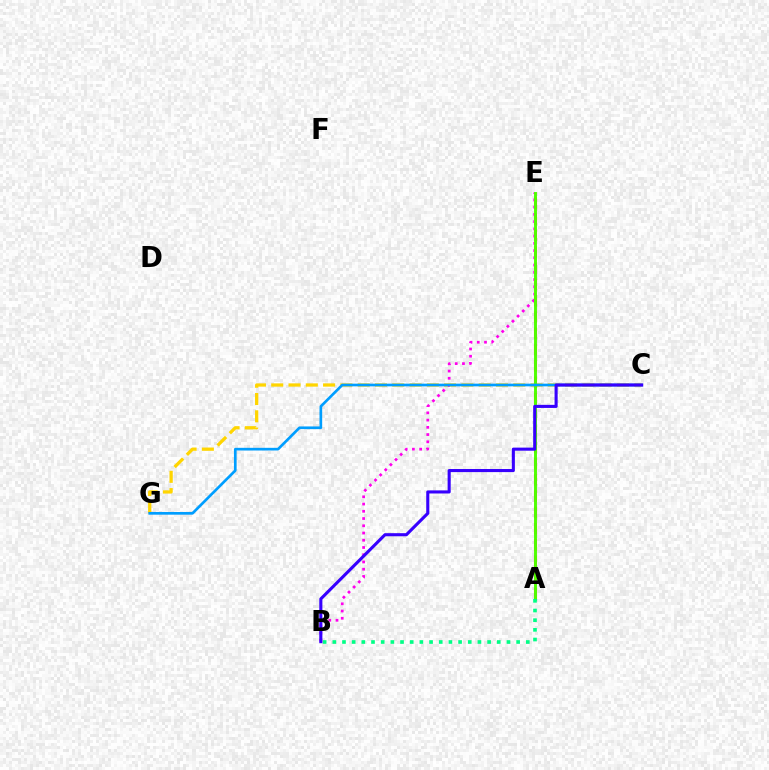{('A', 'E'): [{'color': '#ff0000', 'line_style': 'dashed', 'thickness': 2.21}, {'color': '#4fff00', 'line_style': 'solid', 'thickness': 2.1}], ('C', 'G'): [{'color': '#ffd500', 'line_style': 'dashed', 'thickness': 2.35}, {'color': '#009eff', 'line_style': 'solid', 'thickness': 1.93}], ('B', 'E'): [{'color': '#ff00ed', 'line_style': 'dotted', 'thickness': 1.97}], ('A', 'B'): [{'color': '#00ff86', 'line_style': 'dotted', 'thickness': 2.63}], ('B', 'C'): [{'color': '#3700ff', 'line_style': 'solid', 'thickness': 2.22}]}